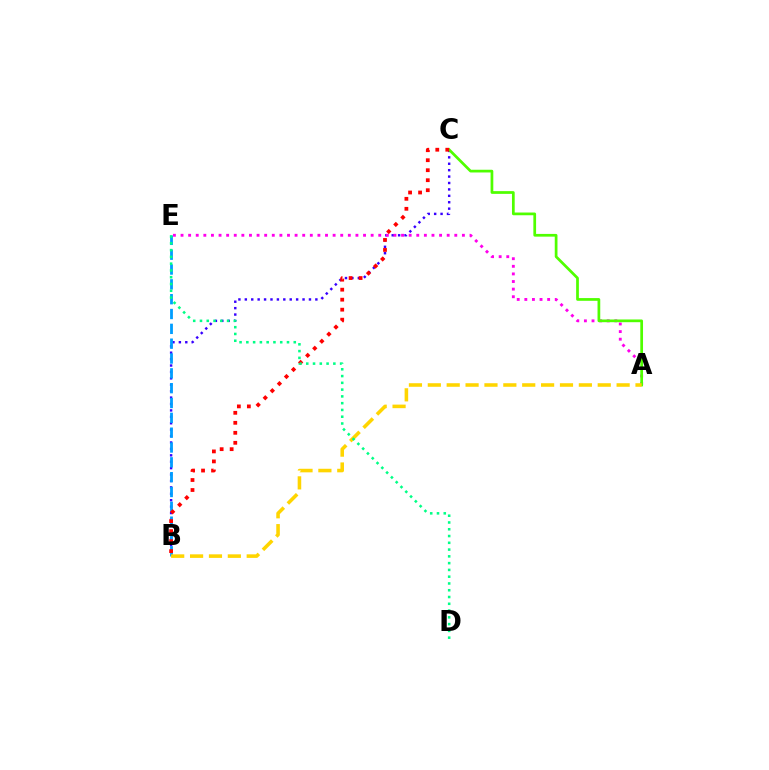{('B', 'C'): [{'color': '#3700ff', 'line_style': 'dotted', 'thickness': 1.74}, {'color': '#ff0000', 'line_style': 'dotted', 'thickness': 2.72}], ('B', 'E'): [{'color': '#009eff', 'line_style': 'dashed', 'thickness': 2.01}], ('A', 'E'): [{'color': '#ff00ed', 'line_style': 'dotted', 'thickness': 2.07}], ('A', 'C'): [{'color': '#4fff00', 'line_style': 'solid', 'thickness': 1.96}], ('A', 'B'): [{'color': '#ffd500', 'line_style': 'dashed', 'thickness': 2.56}], ('D', 'E'): [{'color': '#00ff86', 'line_style': 'dotted', 'thickness': 1.84}]}